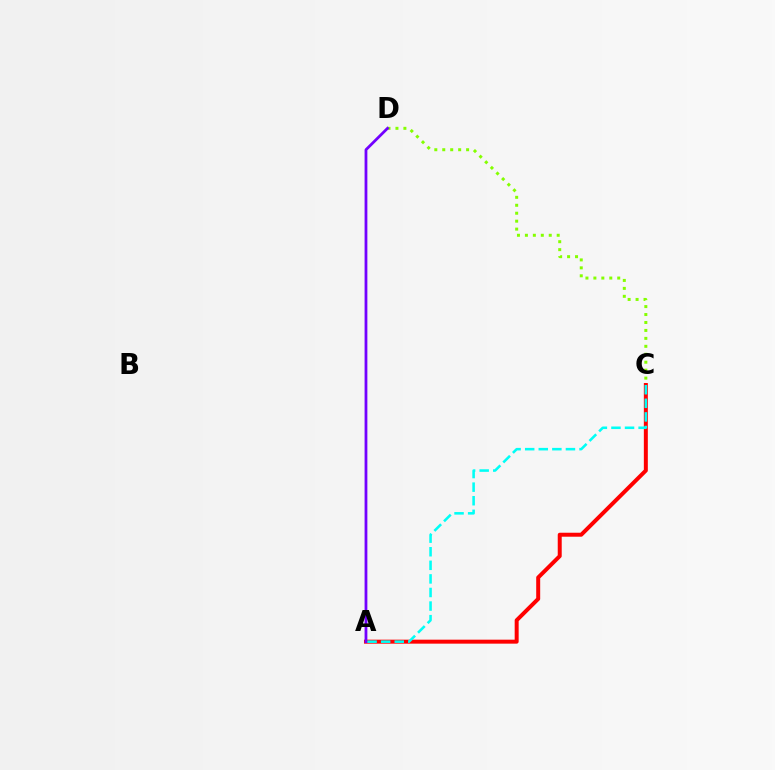{('C', 'D'): [{'color': '#84ff00', 'line_style': 'dotted', 'thickness': 2.16}], ('A', 'C'): [{'color': '#ff0000', 'line_style': 'solid', 'thickness': 2.86}, {'color': '#00fff6', 'line_style': 'dashed', 'thickness': 1.85}], ('A', 'D'): [{'color': '#7200ff', 'line_style': 'solid', 'thickness': 2.0}]}